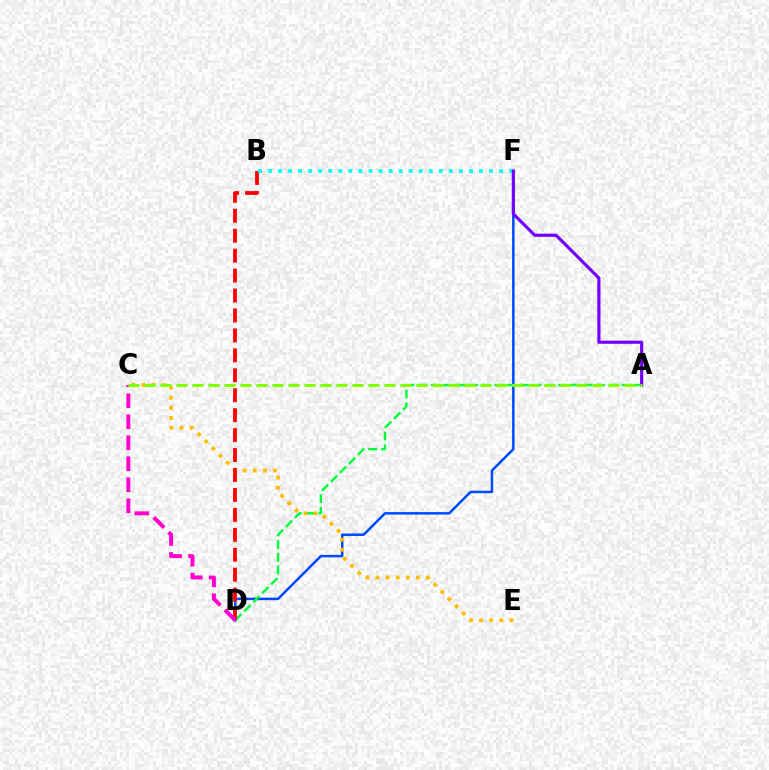{('D', 'F'): [{'color': '#004bff', 'line_style': 'solid', 'thickness': 1.8}], ('A', 'D'): [{'color': '#00ff39', 'line_style': 'dashed', 'thickness': 1.73}], ('C', 'E'): [{'color': '#ffbd00', 'line_style': 'dotted', 'thickness': 2.75}], ('B', 'D'): [{'color': '#ff0000', 'line_style': 'dashed', 'thickness': 2.71}], ('B', 'F'): [{'color': '#00fff6', 'line_style': 'dotted', 'thickness': 2.73}], ('C', 'D'): [{'color': '#ff00cf', 'line_style': 'dashed', 'thickness': 2.85}], ('A', 'F'): [{'color': '#7200ff', 'line_style': 'solid', 'thickness': 2.27}], ('A', 'C'): [{'color': '#84ff00', 'line_style': 'dashed', 'thickness': 2.17}]}